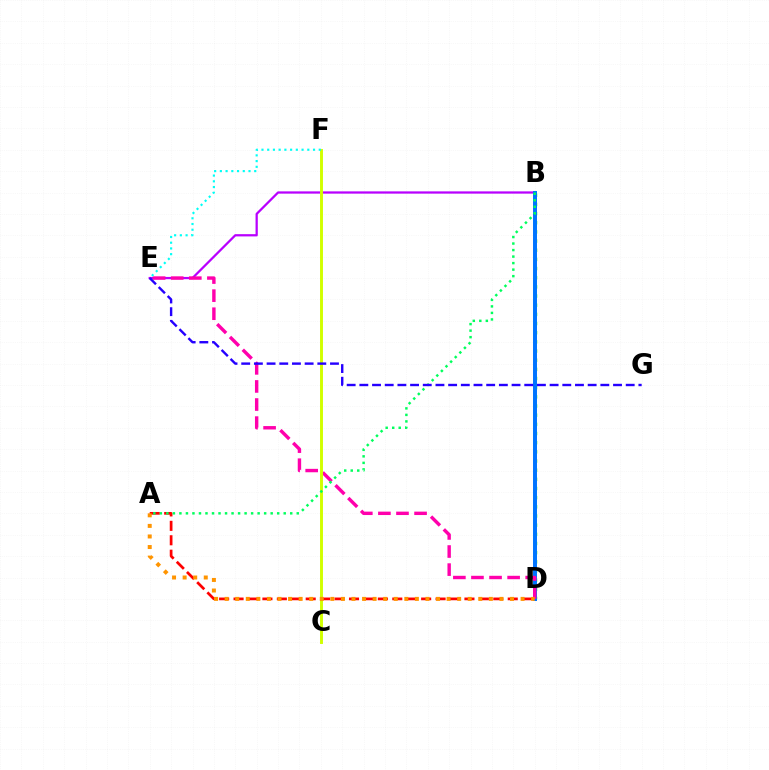{('A', 'D'): [{'color': '#ff0000', 'line_style': 'dashed', 'thickness': 1.96}, {'color': '#ff9400', 'line_style': 'dotted', 'thickness': 2.87}], ('B', 'D'): [{'color': '#3dff00', 'line_style': 'dotted', 'thickness': 2.49}, {'color': '#0074ff', 'line_style': 'solid', 'thickness': 2.86}], ('B', 'E'): [{'color': '#b900ff', 'line_style': 'solid', 'thickness': 1.62}], ('D', 'E'): [{'color': '#ff00ac', 'line_style': 'dashed', 'thickness': 2.46}], ('C', 'F'): [{'color': '#d1ff00', 'line_style': 'solid', 'thickness': 2.11}], ('A', 'B'): [{'color': '#00ff5c', 'line_style': 'dotted', 'thickness': 1.77}], ('E', 'G'): [{'color': '#2500ff', 'line_style': 'dashed', 'thickness': 1.72}], ('E', 'F'): [{'color': '#00fff6', 'line_style': 'dotted', 'thickness': 1.56}]}